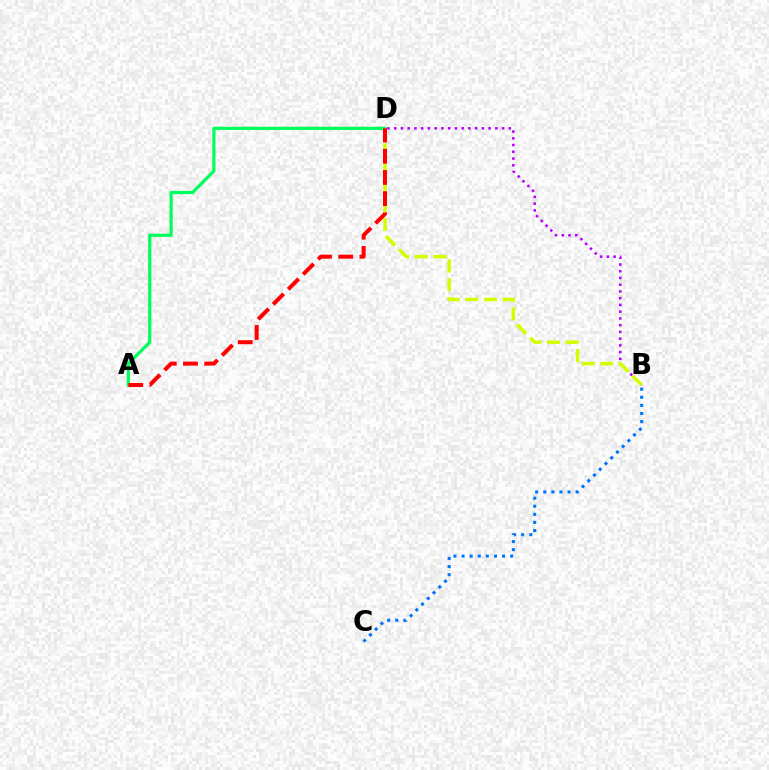{('B', 'D'): [{'color': '#b900ff', 'line_style': 'dotted', 'thickness': 1.83}, {'color': '#d1ff00', 'line_style': 'dashed', 'thickness': 2.53}], ('A', 'D'): [{'color': '#00ff5c', 'line_style': 'solid', 'thickness': 2.31}, {'color': '#ff0000', 'line_style': 'dashed', 'thickness': 2.88}], ('B', 'C'): [{'color': '#0074ff', 'line_style': 'dotted', 'thickness': 2.2}]}